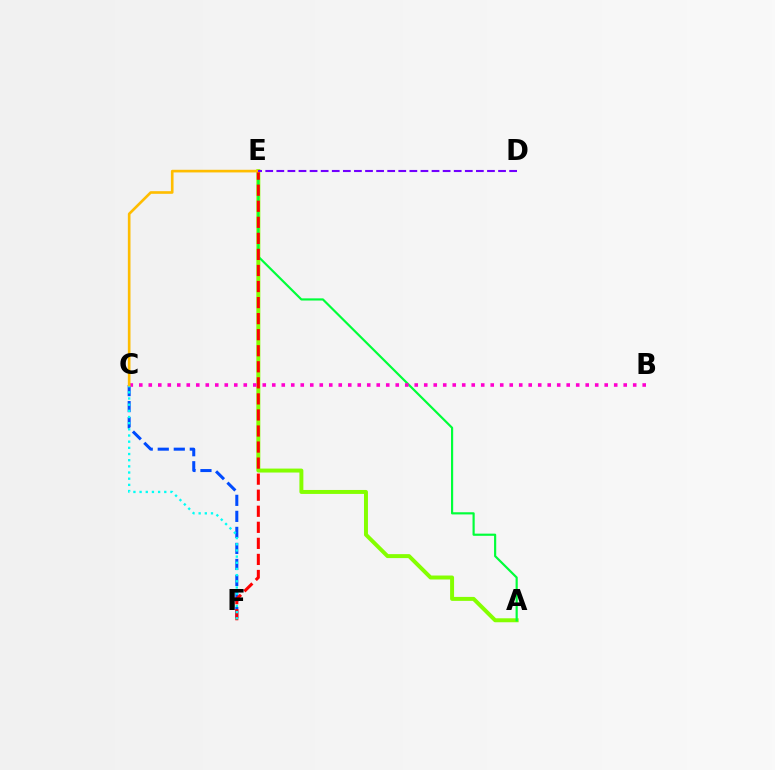{('C', 'F'): [{'color': '#004bff', 'line_style': 'dashed', 'thickness': 2.18}, {'color': '#00fff6', 'line_style': 'dotted', 'thickness': 1.68}], ('A', 'E'): [{'color': '#84ff00', 'line_style': 'solid', 'thickness': 2.85}, {'color': '#00ff39', 'line_style': 'solid', 'thickness': 1.57}], ('E', 'F'): [{'color': '#ff0000', 'line_style': 'dashed', 'thickness': 2.18}], ('B', 'C'): [{'color': '#ff00cf', 'line_style': 'dotted', 'thickness': 2.58}], ('C', 'E'): [{'color': '#ffbd00', 'line_style': 'solid', 'thickness': 1.9}], ('D', 'E'): [{'color': '#7200ff', 'line_style': 'dashed', 'thickness': 1.51}]}